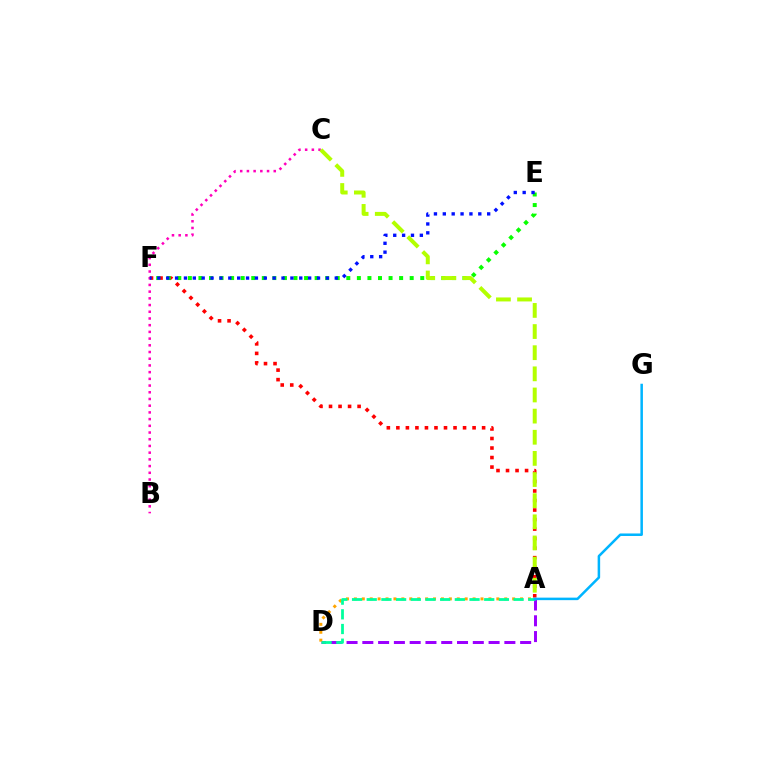{('A', 'D'): [{'color': '#9b00ff', 'line_style': 'dashed', 'thickness': 2.14}, {'color': '#ffa500', 'line_style': 'dotted', 'thickness': 2.15}, {'color': '#00ff9d', 'line_style': 'dashed', 'thickness': 2.0}], ('A', 'F'): [{'color': '#ff0000', 'line_style': 'dotted', 'thickness': 2.59}], ('E', 'F'): [{'color': '#08ff00', 'line_style': 'dotted', 'thickness': 2.87}, {'color': '#0010ff', 'line_style': 'dotted', 'thickness': 2.41}], ('B', 'C'): [{'color': '#ff00bd', 'line_style': 'dotted', 'thickness': 1.82}], ('A', 'C'): [{'color': '#b3ff00', 'line_style': 'dashed', 'thickness': 2.87}], ('A', 'G'): [{'color': '#00b5ff', 'line_style': 'solid', 'thickness': 1.81}]}